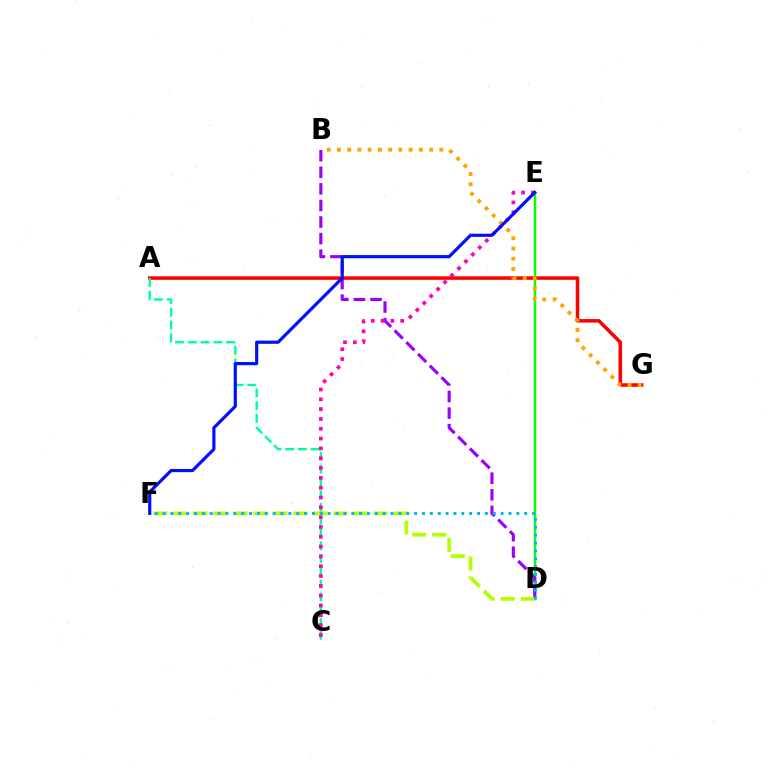{('D', 'E'): [{'color': '#08ff00', 'line_style': 'solid', 'thickness': 1.79}], ('B', 'D'): [{'color': '#9b00ff', 'line_style': 'dashed', 'thickness': 2.25}], ('A', 'G'): [{'color': '#ff0000', 'line_style': 'solid', 'thickness': 2.54}], ('A', 'C'): [{'color': '#00ff9d', 'line_style': 'dashed', 'thickness': 1.74}], ('C', 'E'): [{'color': '#ff00bd', 'line_style': 'dotted', 'thickness': 2.67}], ('D', 'F'): [{'color': '#b3ff00', 'line_style': 'dashed', 'thickness': 2.72}, {'color': '#00b5ff', 'line_style': 'dotted', 'thickness': 2.14}], ('B', 'G'): [{'color': '#ffa500', 'line_style': 'dotted', 'thickness': 2.78}], ('E', 'F'): [{'color': '#0010ff', 'line_style': 'solid', 'thickness': 2.29}]}